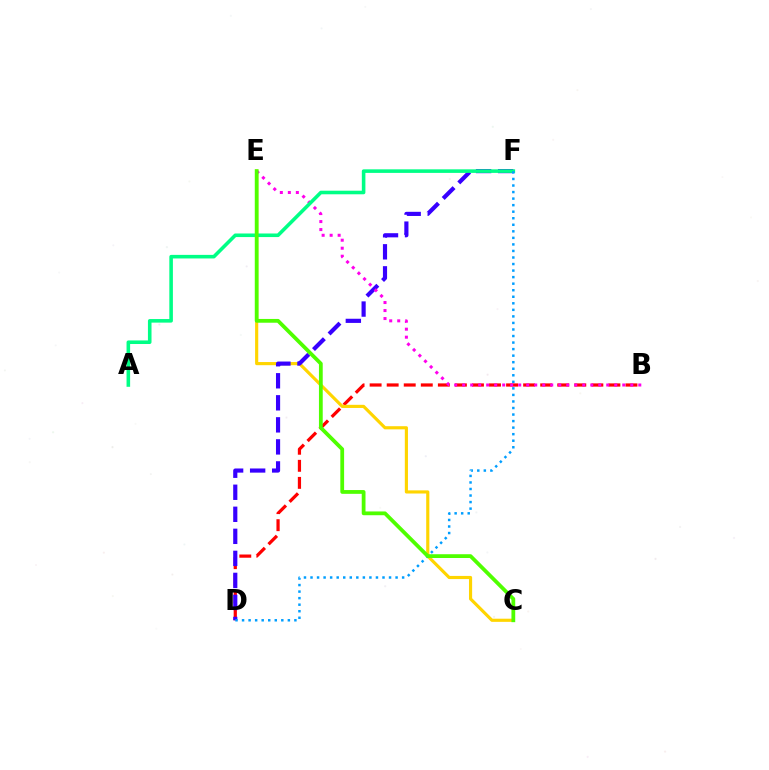{('B', 'D'): [{'color': '#ff0000', 'line_style': 'dashed', 'thickness': 2.32}], ('C', 'E'): [{'color': '#ffd500', 'line_style': 'solid', 'thickness': 2.27}, {'color': '#4fff00', 'line_style': 'solid', 'thickness': 2.72}], ('D', 'F'): [{'color': '#3700ff', 'line_style': 'dashed', 'thickness': 2.99}, {'color': '#009eff', 'line_style': 'dotted', 'thickness': 1.78}], ('B', 'E'): [{'color': '#ff00ed', 'line_style': 'dotted', 'thickness': 2.17}], ('A', 'F'): [{'color': '#00ff86', 'line_style': 'solid', 'thickness': 2.58}]}